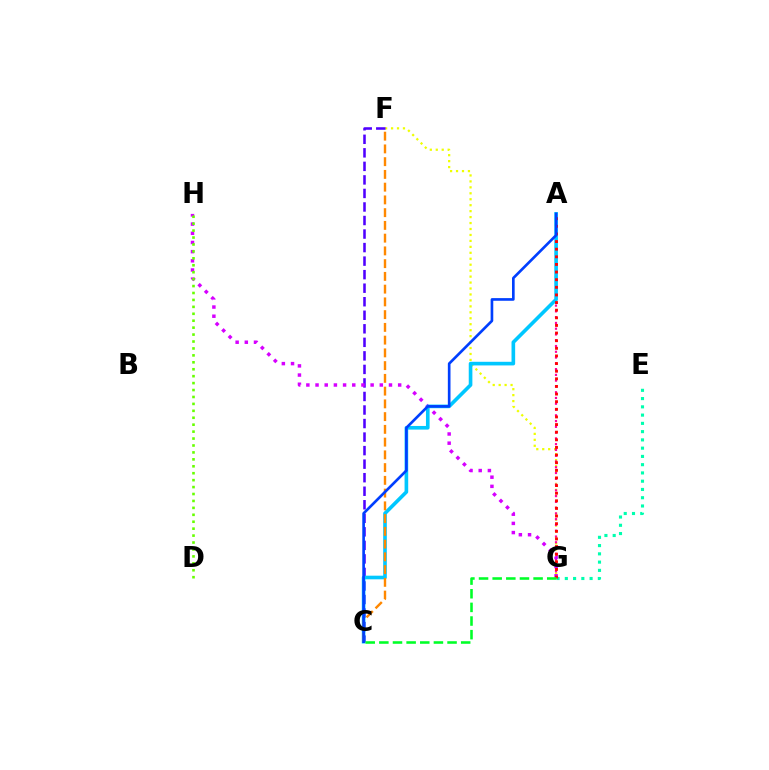{('F', 'G'): [{'color': '#eeff00', 'line_style': 'dotted', 'thickness': 1.62}], ('A', 'G'): [{'color': '#ff00a0', 'line_style': 'dotted', 'thickness': 1.57}, {'color': '#ff0000', 'line_style': 'dotted', 'thickness': 2.07}], ('C', 'F'): [{'color': '#4f00ff', 'line_style': 'dashed', 'thickness': 1.84}, {'color': '#ff8800', 'line_style': 'dashed', 'thickness': 1.73}], ('G', 'H'): [{'color': '#d600ff', 'line_style': 'dotted', 'thickness': 2.49}], ('A', 'C'): [{'color': '#00c7ff', 'line_style': 'solid', 'thickness': 2.62}, {'color': '#003fff', 'line_style': 'solid', 'thickness': 1.91}], ('E', 'G'): [{'color': '#00ffaf', 'line_style': 'dotted', 'thickness': 2.24}], ('D', 'H'): [{'color': '#66ff00', 'line_style': 'dotted', 'thickness': 1.88}], ('C', 'G'): [{'color': '#00ff27', 'line_style': 'dashed', 'thickness': 1.85}]}